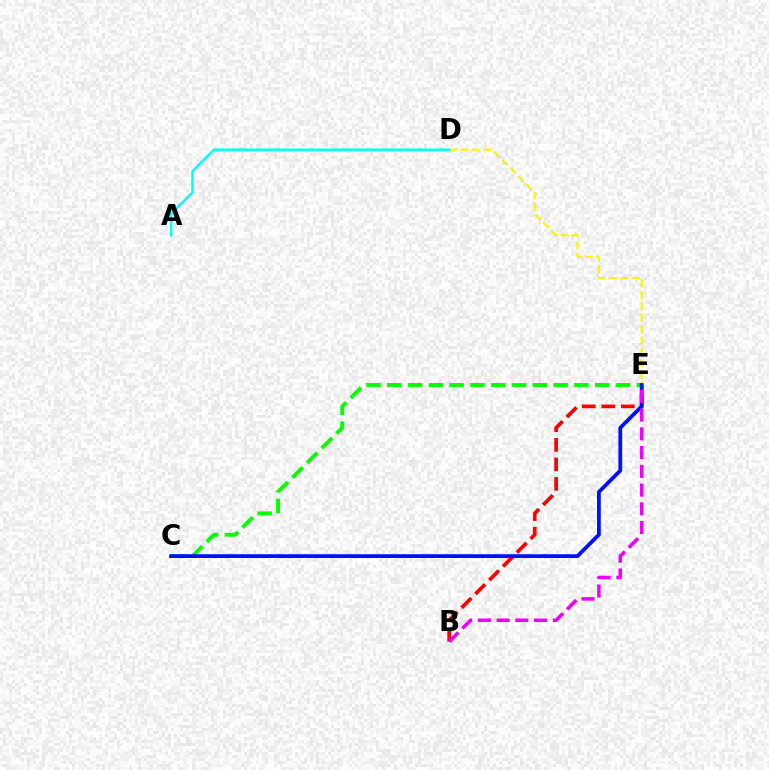{('B', 'E'): [{'color': '#ff0000', 'line_style': 'dashed', 'thickness': 2.65}, {'color': '#ee00ff', 'line_style': 'dashed', 'thickness': 2.55}], ('C', 'E'): [{'color': '#08ff00', 'line_style': 'dashed', 'thickness': 2.82}, {'color': '#0010ff', 'line_style': 'solid', 'thickness': 2.72}], ('D', 'E'): [{'color': '#fcf500', 'line_style': 'dashed', 'thickness': 1.55}], ('A', 'D'): [{'color': '#00fff6', 'line_style': 'solid', 'thickness': 1.8}]}